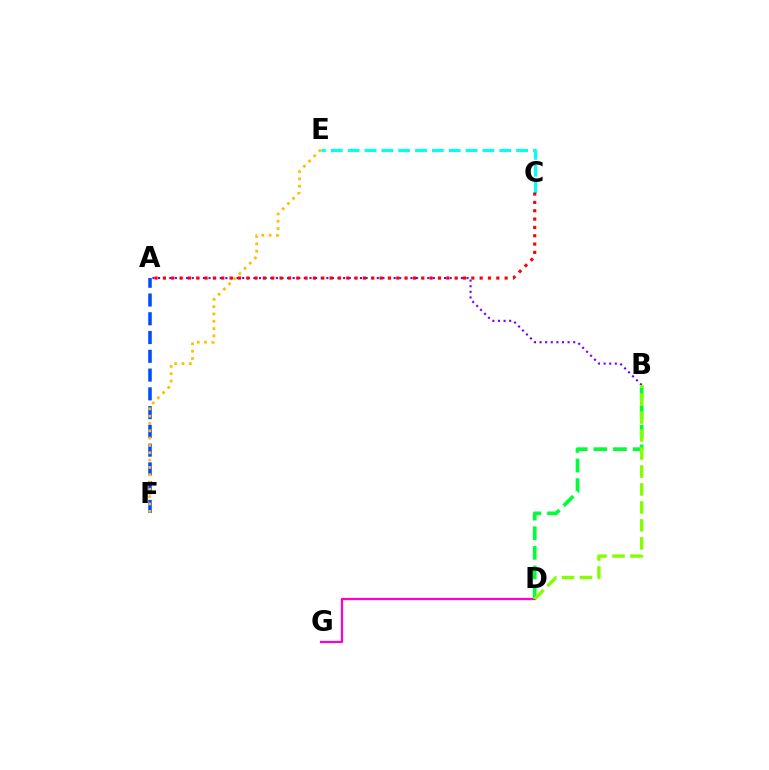{('C', 'E'): [{'color': '#00fff6', 'line_style': 'dashed', 'thickness': 2.29}], ('D', 'G'): [{'color': '#ff00cf', 'line_style': 'solid', 'thickness': 1.61}], ('A', 'F'): [{'color': '#004bff', 'line_style': 'dashed', 'thickness': 2.55}], ('A', 'B'): [{'color': '#7200ff', 'line_style': 'dotted', 'thickness': 1.52}], ('B', 'D'): [{'color': '#00ff39', 'line_style': 'dashed', 'thickness': 2.66}, {'color': '#84ff00', 'line_style': 'dashed', 'thickness': 2.44}], ('A', 'C'): [{'color': '#ff0000', 'line_style': 'dotted', 'thickness': 2.26}], ('E', 'F'): [{'color': '#ffbd00', 'line_style': 'dotted', 'thickness': 1.99}]}